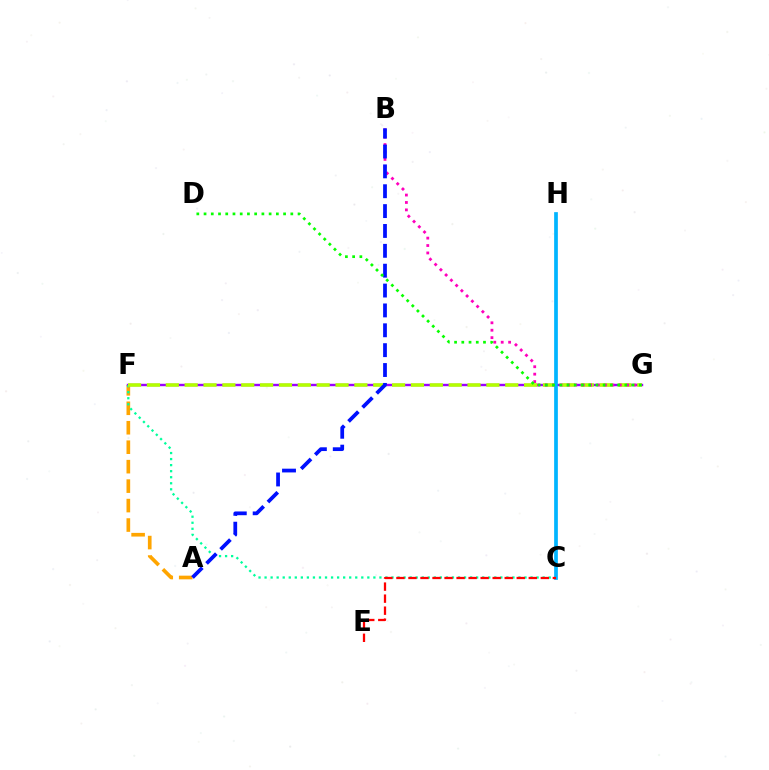{('A', 'F'): [{'color': '#ffa500', 'line_style': 'dashed', 'thickness': 2.64}], ('F', 'G'): [{'color': '#9b00ff', 'line_style': 'solid', 'thickness': 1.73}, {'color': '#b3ff00', 'line_style': 'dashed', 'thickness': 2.56}], ('C', 'F'): [{'color': '#00ff9d', 'line_style': 'dotted', 'thickness': 1.64}], ('B', 'G'): [{'color': '#ff00bd', 'line_style': 'dotted', 'thickness': 2.02}], ('C', 'H'): [{'color': '#00b5ff', 'line_style': 'solid', 'thickness': 2.67}], ('C', 'E'): [{'color': '#ff0000', 'line_style': 'dashed', 'thickness': 1.63}], ('A', 'B'): [{'color': '#0010ff', 'line_style': 'dashed', 'thickness': 2.7}], ('D', 'G'): [{'color': '#08ff00', 'line_style': 'dotted', 'thickness': 1.96}]}